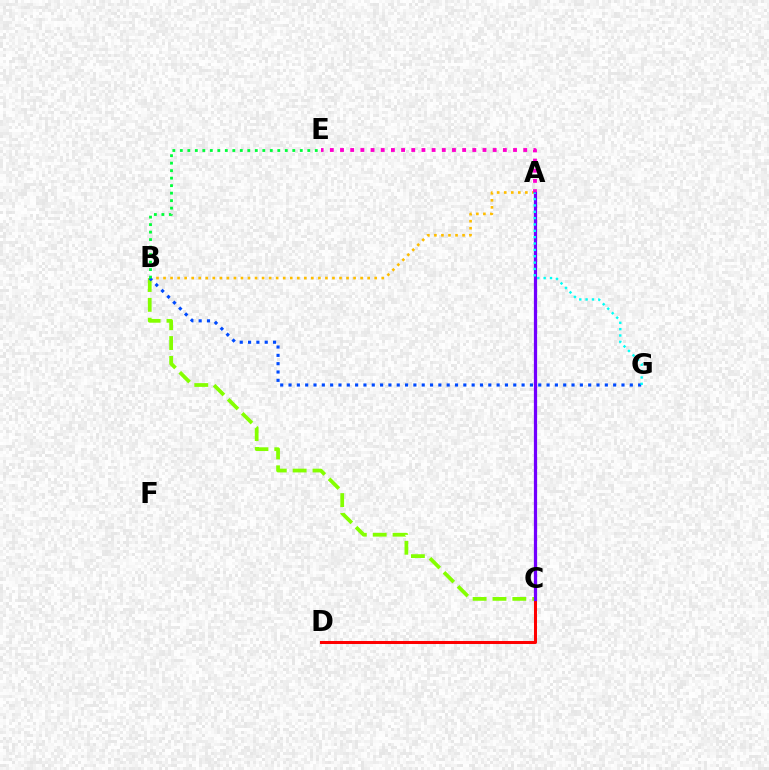{('A', 'B'): [{'color': '#ffbd00', 'line_style': 'dotted', 'thickness': 1.91}], ('C', 'D'): [{'color': '#ff0000', 'line_style': 'solid', 'thickness': 2.18}], ('B', 'C'): [{'color': '#84ff00', 'line_style': 'dashed', 'thickness': 2.7}], ('B', 'G'): [{'color': '#004bff', 'line_style': 'dotted', 'thickness': 2.26}], ('B', 'E'): [{'color': '#00ff39', 'line_style': 'dotted', 'thickness': 2.04}], ('A', 'E'): [{'color': '#ff00cf', 'line_style': 'dotted', 'thickness': 2.76}], ('A', 'C'): [{'color': '#7200ff', 'line_style': 'solid', 'thickness': 2.33}], ('A', 'G'): [{'color': '#00fff6', 'line_style': 'dotted', 'thickness': 1.73}]}